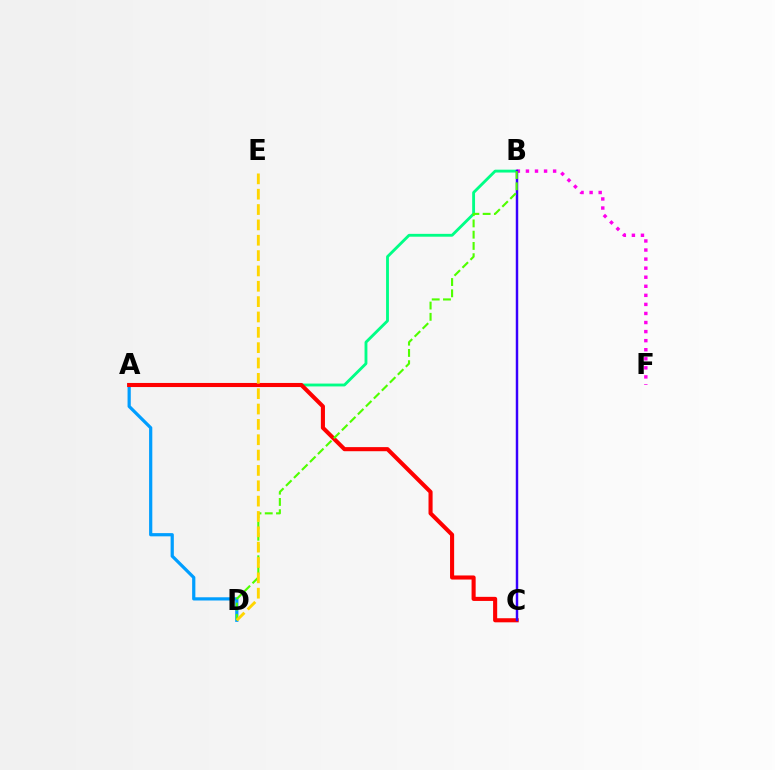{('A', 'B'): [{'color': '#00ff86', 'line_style': 'solid', 'thickness': 2.05}], ('A', 'D'): [{'color': '#009eff', 'line_style': 'solid', 'thickness': 2.32}], ('B', 'F'): [{'color': '#ff00ed', 'line_style': 'dotted', 'thickness': 2.46}], ('A', 'C'): [{'color': '#ff0000', 'line_style': 'solid', 'thickness': 2.94}], ('B', 'C'): [{'color': '#3700ff', 'line_style': 'solid', 'thickness': 1.77}], ('B', 'D'): [{'color': '#4fff00', 'line_style': 'dashed', 'thickness': 1.53}], ('D', 'E'): [{'color': '#ffd500', 'line_style': 'dashed', 'thickness': 2.08}]}